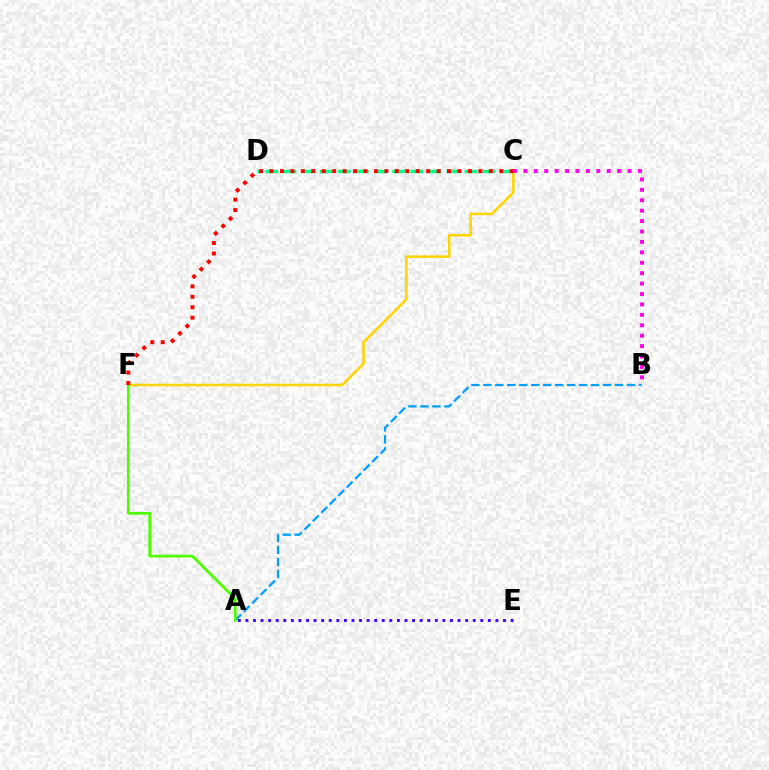{('A', 'B'): [{'color': '#009eff', 'line_style': 'dashed', 'thickness': 1.63}], ('C', 'D'): [{'color': '#00ff86', 'line_style': 'dashed', 'thickness': 2.46}], ('A', 'E'): [{'color': '#3700ff', 'line_style': 'dotted', 'thickness': 2.06}], ('C', 'F'): [{'color': '#ffd500', 'line_style': 'solid', 'thickness': 1.85}, {'color': '#ff0000', 'line_style': 'dotted', 'thickness': 2.84}], ('B', 'C'): [{'color': '#ff00ed', 'line_style': 'dotted', 'thickness': 2.83}], ('A', 'F'): [{'color': '#4fff00', 'line_style': 'solid', 'thickness': 1.98}]}